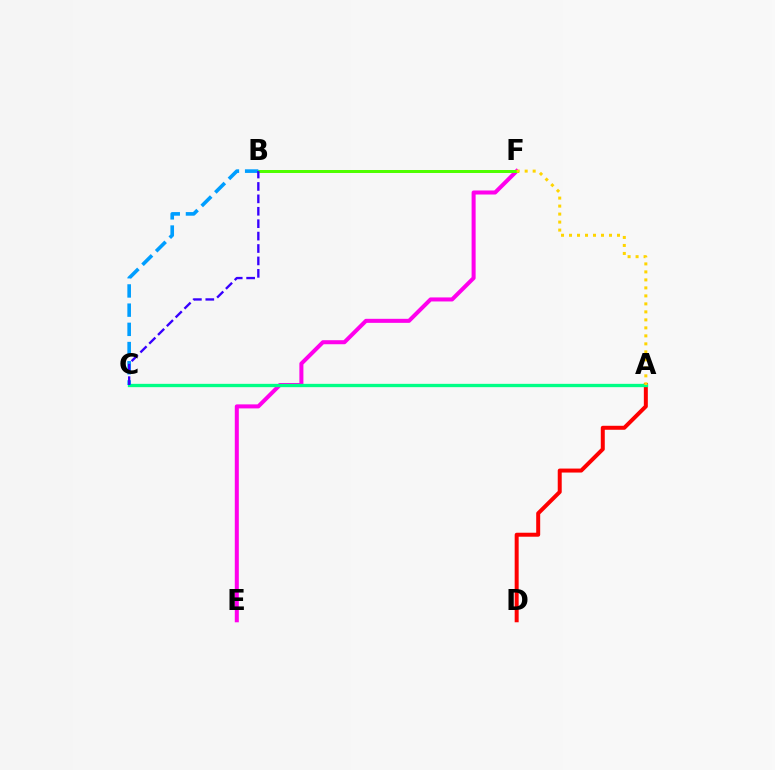{('A', 'D'): [{'color': '#ff0000', 'line_style': 'solid', 'thickness': 2.87}], ('E', 'F'): [{'color': '#ff00ed', 'line_style': 'solid', 'thickness': 2.9}], ('A', 'C'): [{'color': '#00ff86', 'line_style': 'solid', 'thickness': 2.39}], ('B', 'F'): [{'color': '#4fff00', 'line_style': 'solid', 'thickness': 2.15}], ('B', 'C'): [{'color': '#009eff', 'line_style': 'dashed', 'thickness': 2.61}, {'color': '#3700ff', 'line_style': 'dashed', 'thickness': 1.69}], ('A', 'F'): [{'color': '#ffd500', 'line_style': 'dotted', 'thickness': 2.17}]}